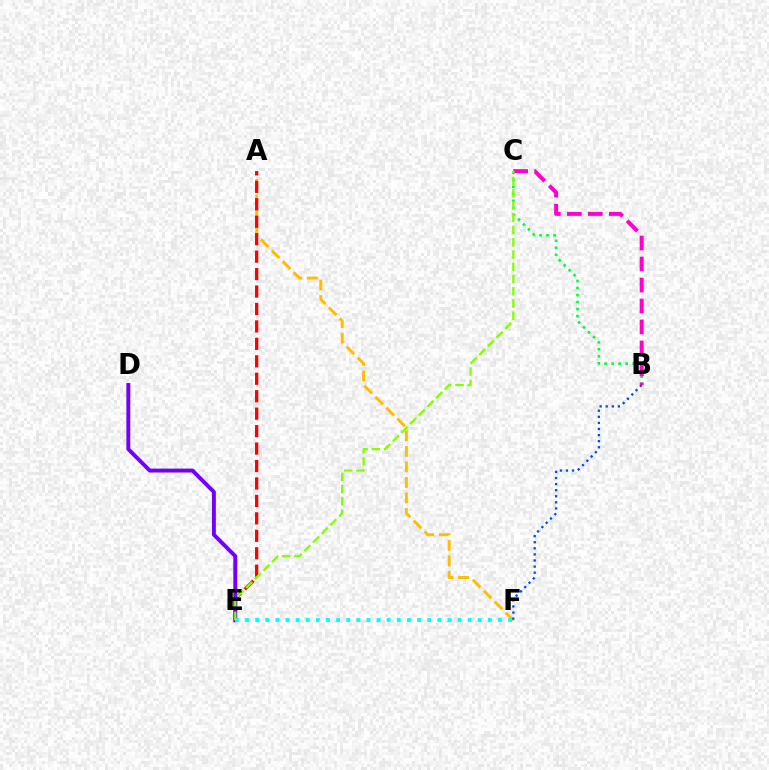{('A', 'F'): [{'color': '#ffbd00', 'line_style': 'dashed', 'thickness': 2.11}], ('B', 'F'): [{'color': '#004bff', 'line_style': 'dotted', 'thickness': 1.66}], ('A', 'E'): [{'color': '#ff0000', 'line_style': 'dashed', 'thickness': 2.37}], ('D', 'E'): [{'color': '#7200ff', 'line_style': 'solid', 'thickness': 2.83}], ('E', 'F'): [{'color': '#00fff6', 'line_style': 'dotted', 'thickness': 2.75}], ('B', 'C'): [{'color': '#00ff39', 'line_style': 'dotted', 'thickness': 1.91}, {'color': '#ff00cf', 'line_style': 'dashed', 'thickness': 2.85}], ('C', 'E'): [{'color': '#84ff00', 'line_style': 'dashed', 'thickness': 1.66}]}